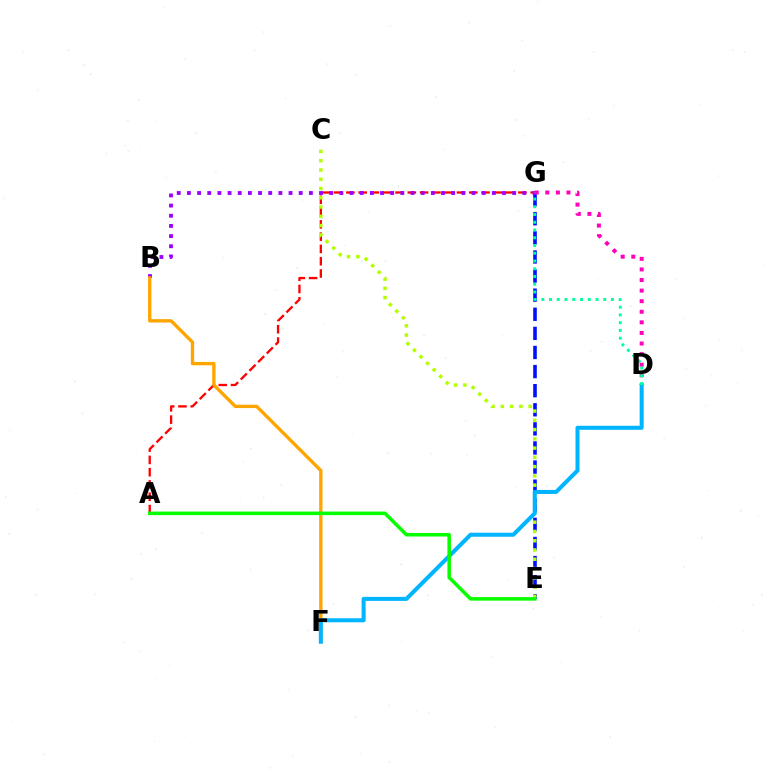{('A', 'G'): [{'color': '#ff0000', 'line_style': 'dashed', 'thickness': 1.67}], ('E', 'G'): [{'color': '#0010ff', 'line_style': 'dashed', 'thickness': 2.59}], ('B', 'G'): [{'color': '#9b00ff', 'line_style': 'dotted', 'thickness': 2.76}], ('D', 'G'): [{'color': '#ff00bd', 'line_style': 'dotted', 'thickness': 2.88}, {'color': '#00ff9d', 'line_style': 'dotted', 'thickness': 2.11}], ('B', 'F'): [{'color': '#ffa500', 'line_style': 'solid', 'thickness': 2.41}], ('C', 'E'): [{'color': '#b3ff00', 'line_style': 'dotted', 'thickness': 2.52}], ('D', 'F'): [{'color': '#00b5ff', 'line_style': 'solid', 'thickness': 2.9}], ('A', 'E'): [{'color': '#08ff00', 'line_style': 'solid', 'thickness': 2.55}]}